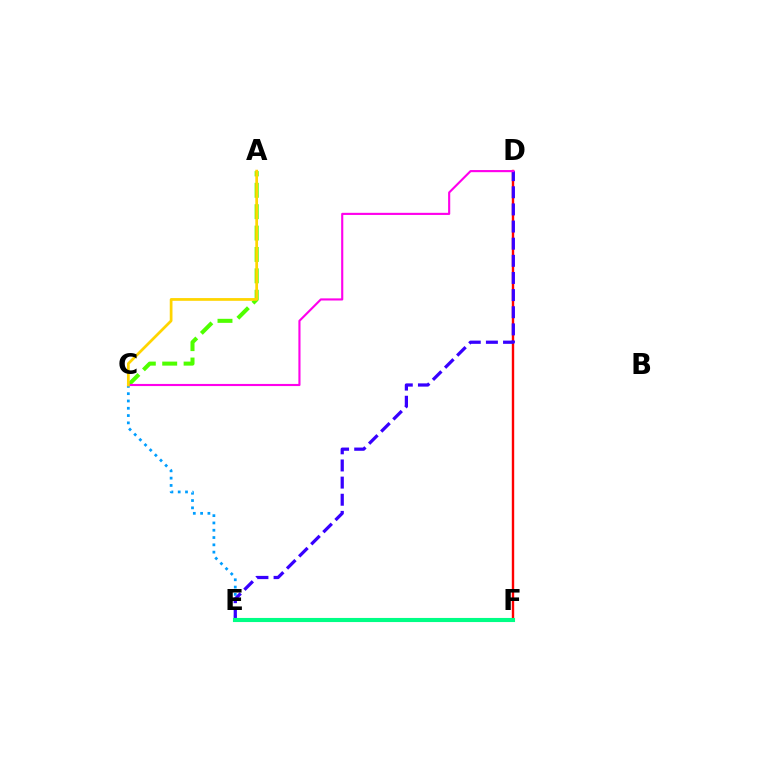{('C', 'E'): [{'color': '#009eff', 'line_style': 'dotted', 'thickness': 1.98}], ('A', 'C'): [{'color': '#4fff00', 'line_style': 'dashed', 'thickness': 2.9}, {'color': '#ffd500', 'line_style': 'solid', 'thickness': 1.97}], ('D', 'F'): [{'color': '#ff0000', 'line_style': 'solid', 'thickness': 1.72}], ('D', 'E'): [{'color': '#3700ff', 'line_style': 'dashed', 'thickness': 2.33}], ('C', 'D'): [{'color': '#ff00ed', 'line_style': 'solid', 'thickness': 1.53}], ('E', 'F'): [{'color': '#00ff86', 'line_style': 'solid', 'thickness': 2.95}]}